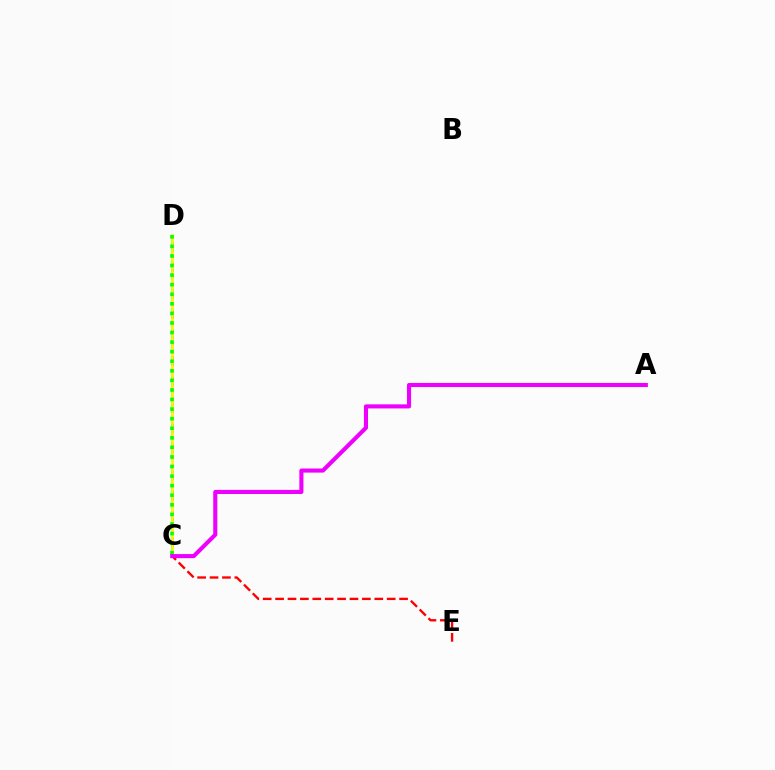{('C', 'E'): [{'color': '#ff0000', 'line_style': 'dashed', 'thickness': 1.68}], ('C', 'D'): [{'color': '#0010ff', 'line_style': 'dotted', 'thickness': 1.83}, {'color': '#00fff6', 'line_style': 'dashed', 'thickness': 1.63}, {'color': '#fcf500', 'line_style': 'solid', 'thickness': 1.96}, {'color': '#08ff00', 'line_style': 'dotted', 'thickness': 2.6}], ('A', 'C'): [{'color': '#ee00ff', 'line_style': 'solid', 'thickness': 2.95}]}